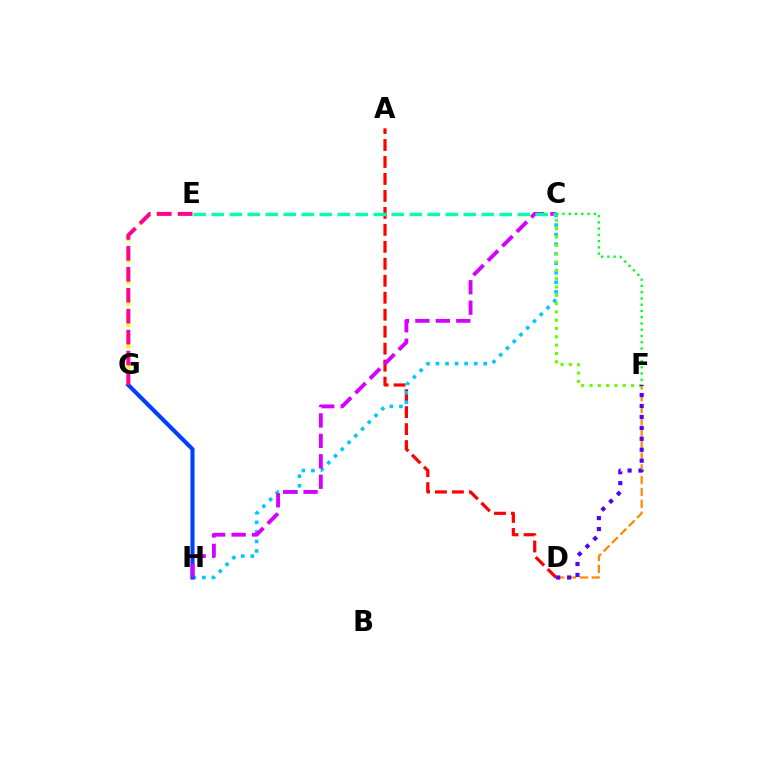{('E', 'G'): [{'color': '#eeff00', 'line_style': 'dashed', 'thickness': 2.91}, {'color': '#ff00a0', 'line_style': 'dashed', 'thickness': 2.85}], ('A', 'D'): [{'color': '#ff0000', 'line_style': 'dashed', 'thickness': 2.31}], ('C', 'H'): [{'color': '#00c7ff', 'line_style': 'dotted', 'thickness': 2.59}, {'color': '#d600ff', 'line_style': 'dashed', 'thickness': 2.78}], ('D', 'F'): [{'color': '#ff8800', 'line_style': 'dashed', 'thickness': 1.61}, {'color': '#4f00ff', 'line_style': 'dotted', 'thickness': 2.98}], ('G', 'H'): [{'color': '#003fff', 'line_style': 'solid', 'thickness': 2.94}], ('C', 'F'): [{'color': '#66ff00', 'line_style': 'dotted', 'thickness': 2.26}, {'color': '#00ff27', 'line_style': 'dotted', 'thickness': 1.7}], ('C', 'E'): [{'color': '#00ffaf', 'line_style': 'dashed', 'thickness': 2.45}]}